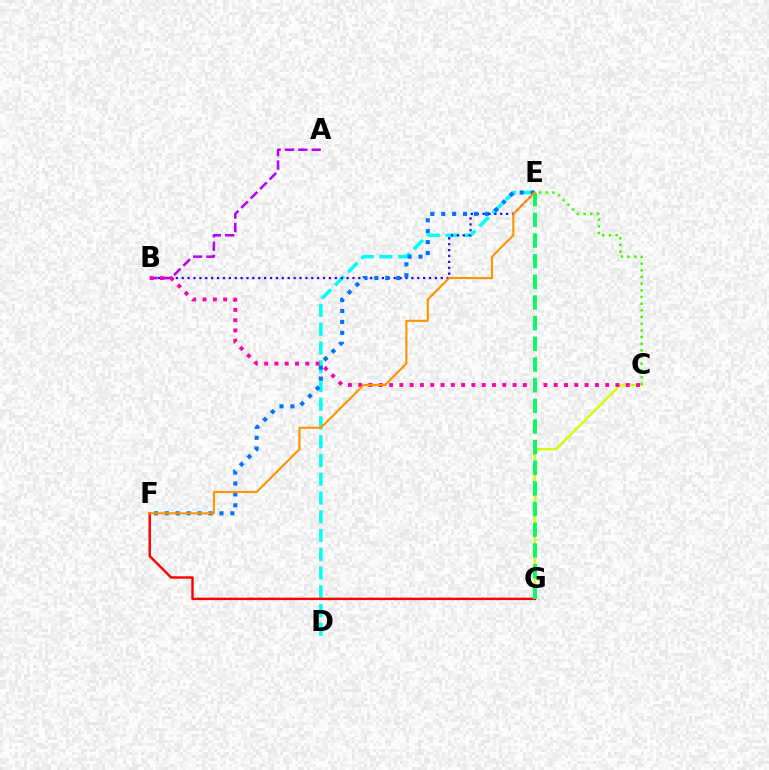{('D', 'E'): [{'color': '#00fff6', 'line_style': 'dashed', 'thickness': 2.55}], ('C', 'G'): [{'color': '#d1ff00', 'line_style': 'solid', 'thickness': 1.7}], ('B', 'E'): [{'color': '#2500ff', 'line_style': 'dotted', 'thickness': 1.6}], ('E', 'F'): [{'color': '#0074ff', 'line_style': 'dotted', 'thickness': 2.97}, {'color': '#ff9400', 'line_style': 'solid', 'thickness': 1.53}], ('A', 'B'): [{'color': '#b900ff', 'line_style': 'dashed', 'thickness': 1.82}], ('F', 'G'): [{'color': '#ff0000', 'line_style': 'solid', 'thickness': 1.75}], ('B', 'C'): [{'color': '#ff00ac', 'line_style': 'dotted', 'thickness': 2.8}], ('C', 'E'): [{'color': '#3dff00', 'line_style': 'dotted', 'thickness': 1.81}], ('E', 'G'): [{'color': '#00ff5c', 'line_style': 'dashed', 'thickness': 2.81}]}